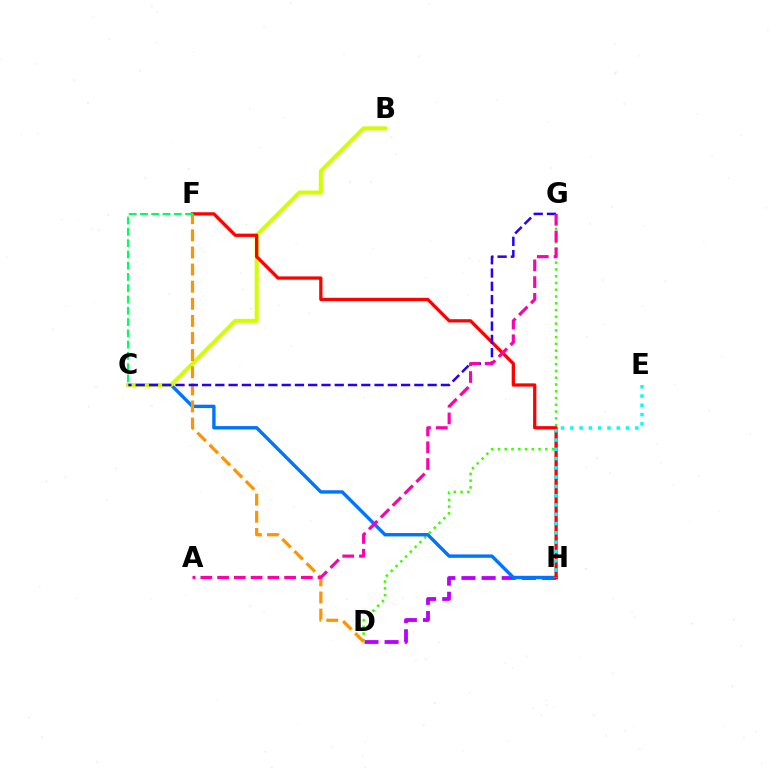{('D', 'H'): [{'color': '#b900ff', 'line_style': 'dashed', 'thickness': 2.73}], ('D', 'G'): [{'color': '#3dff00', 'line_style': 'dotted', 'thickness': 1.84}], ('C', 'H'): [{'color': '#0074ff', 'line_style': 'solid', 'thickness': 2.44}], ('B', 'C'): [{'color': '#d1ff00', 'line_style': 'solid', 'thickness': 2.9}], ('F', 'H'): [{'color': '#ff0000', 'line_style': 'solid', 'thickness': 2.35}], ('E', 'H'): [{'color': '#00fff6', 'line_style': 'dotted', 'thickness': 2.52}], ('D', 'F'): [{'color': '#ff9400', 'line_style': 'dashed', 'thickness': 2.32}], ('C', 'G'): [{'color': '#2500ff', 'line_style': 'dashed', 'thickness': 1.8}], ('A', 'G'): [{'color': '#ff00ac', 'line_style': 'dashed', 'thickness': 2.28}], ('C', 'F'): [{'color': '#00ff5c', 'line_style': 'dashed', 'thickness': 1.53}]}